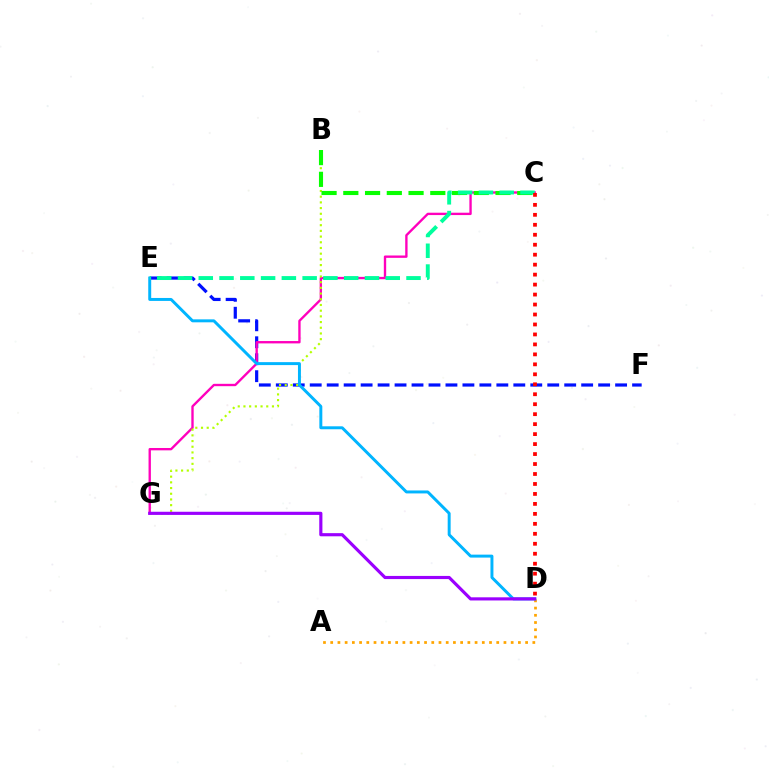{('E', 'F'): [{'color': '#0010ff', 'line_style': 'dashed', 'thickness': 2.3}], ('C', 'G'): [{'color': '#ff00bd', 'line_style': 'solid', 'thickness': 1.7}], ('A', 'D'): [{'color': '#ffa500', 'line_style': 'dotted', 'thickness': 1.96}], ('B', 'G'): [{'color': '#b3ff00', 'line_style': 'dotted', 'thickness': 1.55}], ('D', 'E'): [{'color': '#00b5ff', 'line_style': 'solid', 'thickness': 2.13}], ('D', 'G'): [{'color': '#9b00ff', 'line_style': 'solid', 'thickness': 2.27}], ('B', 'C'): [{'color': '#08ff00', 'line_style': 'dashed', 'thickness': 2.95}], ('C', 'E'): [{'color': '#00ff9d', 'line_style': 'dashed', 'thickness': 2.82}], ('C', 'D'): [{'color': '#ff0000', 'line_style': 'dotted', 'thickness': 2.71}]}